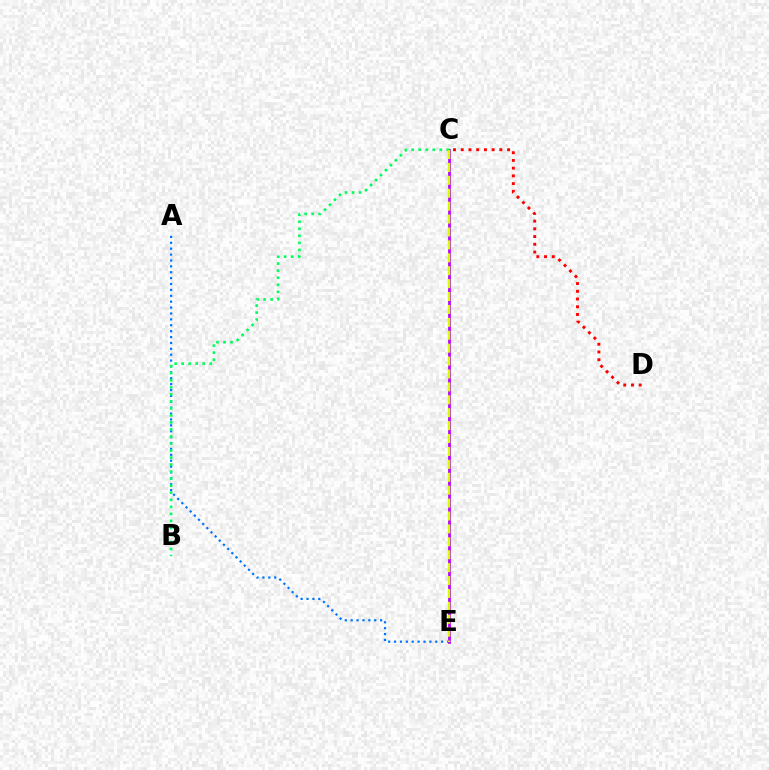{('C', 'D'): [{'color': '#ff0000', 'line_style': 'dotted', 'thickness': 2.1}], ('A', 'E'): [{'color': '#0074ff', 'line_style': 'dotted', 'thickness': 1.6}], ('C', 'E'): [{'color': '#b900ff', 'line_style': 'solid', 'thickness': 1.98}, {'color': '#d1ff00', 'line_style': 'dashed', 'thickness': 1.75}], ('B', 'C'): [{'color': '#00ff5c', 'line_style': 'dotted', 'thickness': 1.91}]}